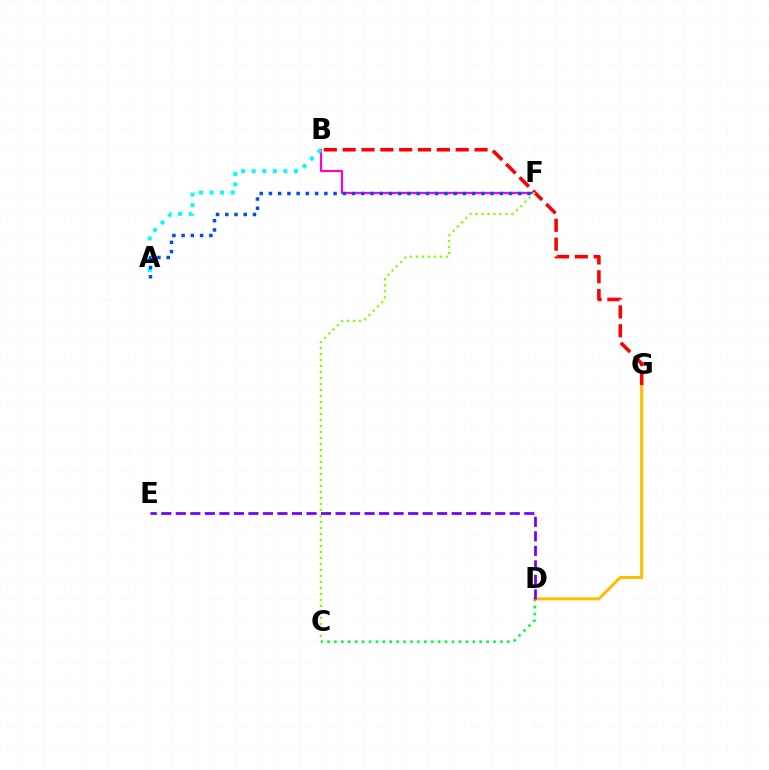{('B', 'F'): [{'color': '#ff00cf', 'line_style': 'solid', 'thickness': 1.59}], ('A', 'B'): [{'color': '#00fff6', 'line_style': 'dotted', 'thickness': 2.87}], ('C', 'D'): [{'color': '#00ff39', 'line_style': 'dotted', 'thickness': 1.88}], ('D', 'G'): [{'color': '#ffbd00', 'line_style': 'solid', 'thickness': 2.19}], ('A', 'F'): [{'color': '#004bff', 'line_style': 'dotted', 'thickness': 2.51}], ('B', 'G'): [{'color': '#ff0000', 'line_style': 'dashed', 'thickness': 2.56}], ('C', 'F'): [{'color': '#84ff00', 'line_style': 'dotted', 'thickness': 1.63}], ('D', 'E'): [{'color': '#7200ff', 'line_style': 'dashed', 'thickness': 1.97}]}